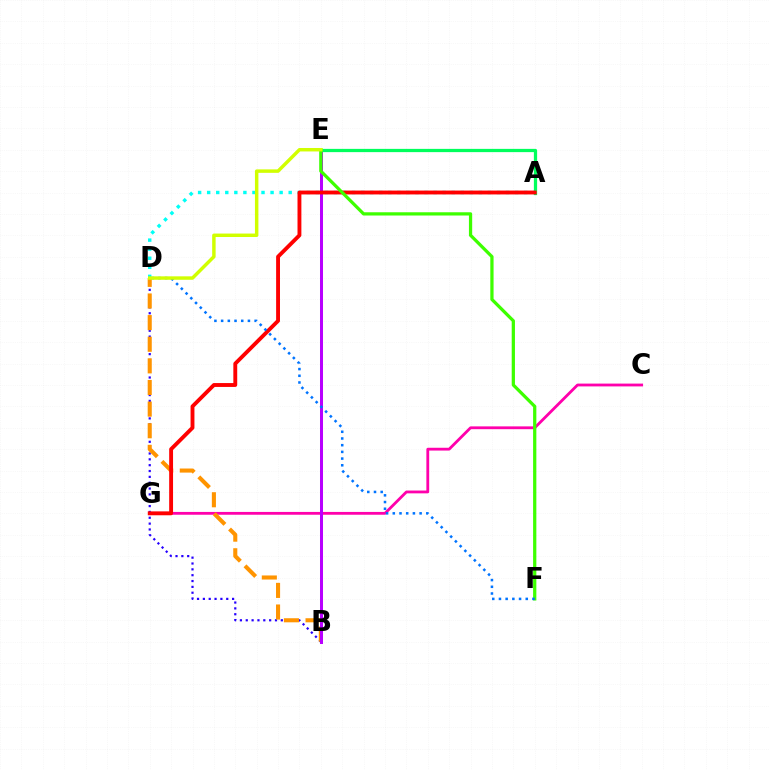{('C', 'G'): [{'color': '#ff00ac', 'line_style': 'solid', 'thickness': 2.02}], ('B', 'D'): [{'color': '#2500ff', 'line_style': 'dotted', 'thickness': 1.59}, {'color': '#ff9400', 'line_style': 'dashed', 'thickness': 2.94}], ('A', 'D'): [{'color': '#00fff6', 'line_style': 'dotted', 'thickness': 2.46}], ('B', 'E'): [{'color': '#b900ff', 'line_style': 'solid', 'thickness': 2.16}], ('A', 'E'): [{'color': '#00ff5c', 'line_style': 'solid', 'thickness': 2.34}], ('A', 'G'): [{'color': '#ff0000', 'line_style': 'solid', 'thickness': 2.79}], ('E', 'F'): [{'color': '#3dff00', 'line_style': 'solid', 'thickness': 2.34}], ('D', 'F'): [{'color': '#0074ff', 'line_style': 'dotted', 'thickness': 1.82}], ('D', 'E'): [{'color': '#d1ff00', 'line_style': 'solid', 'thickness': 2.49}]}